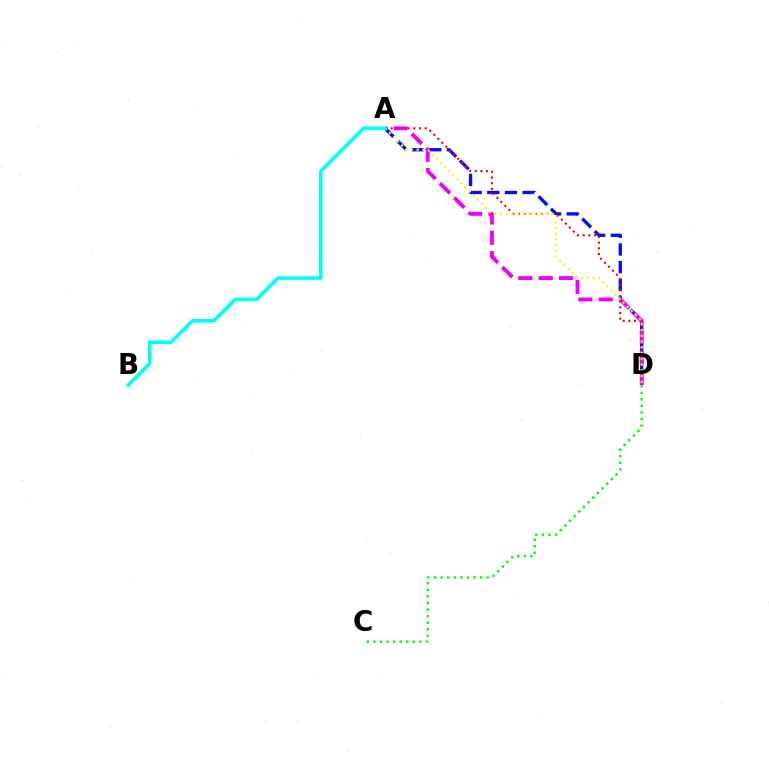{('A', 'D'): [{'color': '#0010ff', 'line_style': 'dashed', 'thickness': 2.4}, {'color': '#ff0000', 'line_style': 'dotted', 'thickness': 1.54}, {'color': '#ee00ff', 'line_style': 'dashed', 'thickness': 2.77}, {'color': '#fcf500', 'line_style': 'dotted', 'thickness': 1.57}], ('C', 'D'): [{'color': '#08ff00', 'line_style': 'dotted', 'thickness': 1.79}], ('A', 'B'): [{'color': '#00fff6', 'line_style': 'solid', 'thickness': 2.62}]}